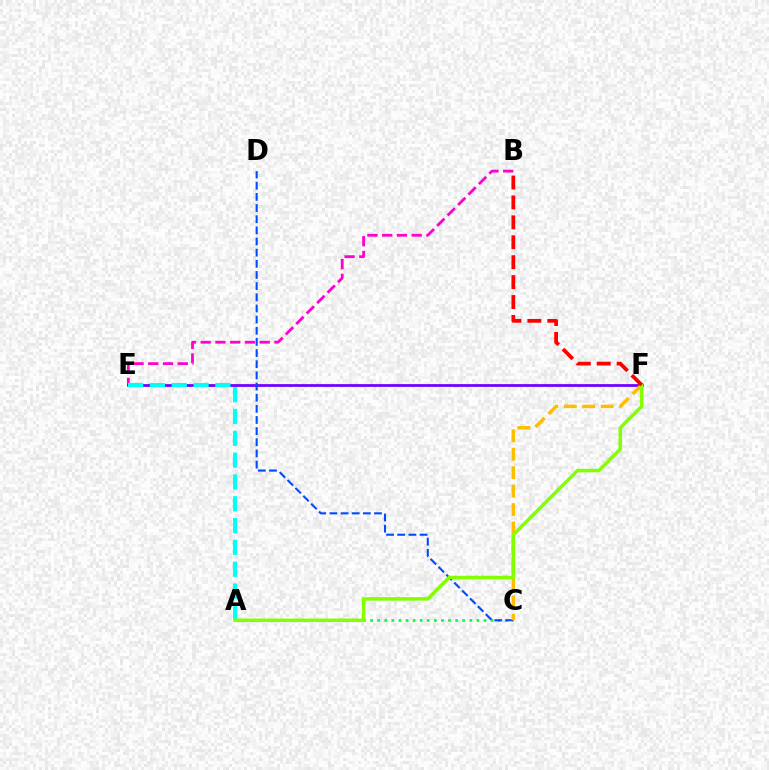{('B', 'E'): [{'color': '#ff00cf', 'line_style': 'dashed', 'thickness': 2.0}], ('E', 'F'): [{'color': '#7200ff', 'line_style': 'solid', 'thickness': 1.99}], ('A', 'E'): [{'color': '#00fff6', 'line_style': 'dashed', 'thickness': 2.96}], ('A', 'C'): [{'color': '#00ff39', 'line_style': 'dotted', 'thickness': 1.93}], ('C', 'D'): [{'color': '#004bff', 'line_style': 'dashed', 'thickness': 1.52}], ('C', 'F'): [{'color': '#ffbd00', 'line_style': 'dashed', 'thickness': 2.51}], ('A', 'F'): [{'color': '#84ff00', 'line_style': 'solid', 'thickness': 2.53}], ('B', 'F'): [{'color': '#ff0000', 'line_style': 'dashed', 'thickness': 2.71}]}